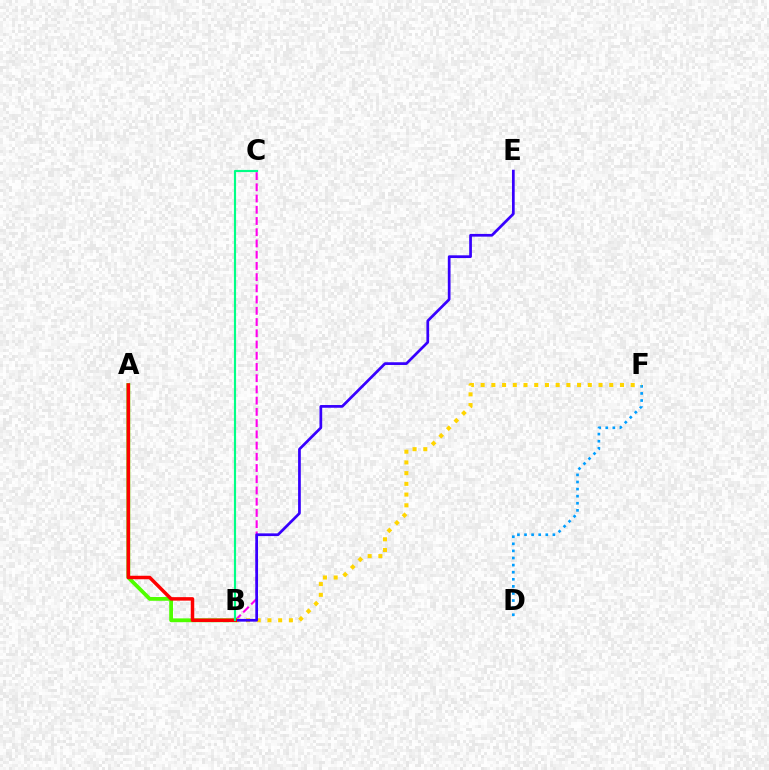{('D', 'F'): [{'color': '#009eff', 'line_style': 'dotted', 'thickness': 1.93}], ('B', 'C'): [{'color': '#ff00ed', 'line_style': 'dashed', 'thickness': 1.53}, {'color': '#00ff86', 'line_style': 'solid', 'thickness': 1.55}], ('B', 'F'): [{'color': '#ffd500', 'line_style': 'dotted', 'thickness': 2.91}], ('A', 'B'): [{'color': '#4fff00', 'line_style': 'solid', 'thickness': 2.73}, {'color': '#ff0000', 'line_style': 'solid', 'thickness': 2.51}], ('B', 'E'): [{'color': '#3700ff', 'line_style': 'solid', 'thickness': 1.96}]}